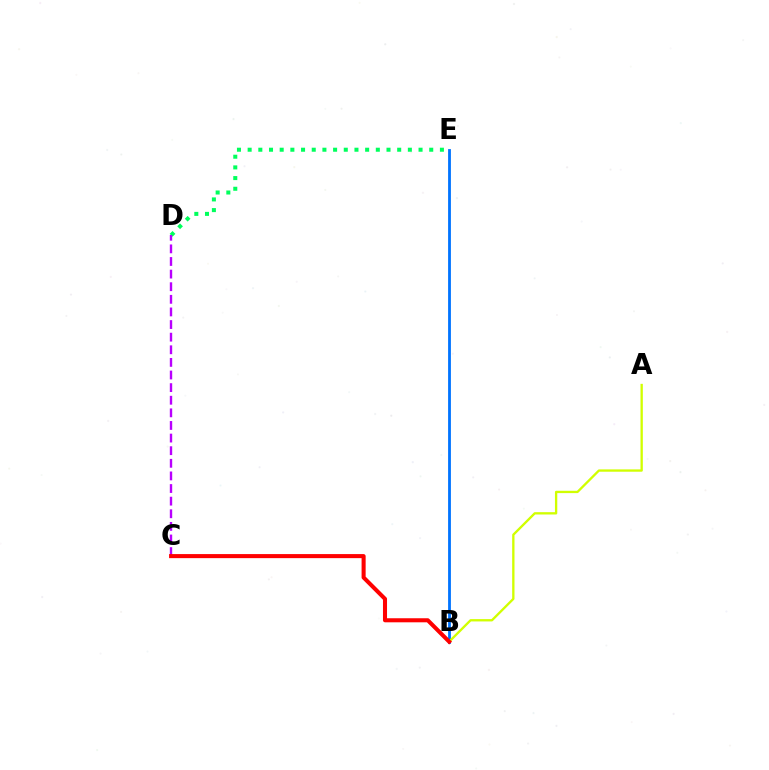{('D', 'E'): [{'color': '#00ff5c', 'line_style': 'dotted', 'thickness': 2.9}], ('C', 'D'): [{'color': '#b900ff', 'line_style': 'dashed', 'thickness': 1.71}], ('B', 'E'): [{'color': '#0074ff', 'line_style': 'solid', 'thickness': 2.02}], ('A', 'B'): [{'color': '#d1ff00', 'line_style': 'solid', 'thickness': 1.68}], ('B', 'C'): [{'color': '#ff0000', 'line_style': 'solid', 'thickness': 2.92}]}